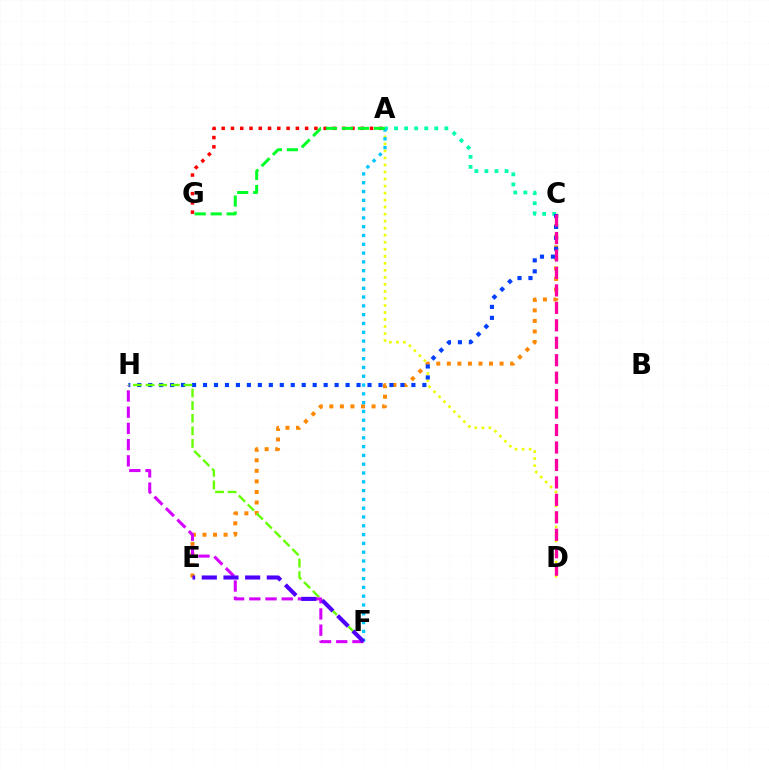{('A', 'D'): [{'color': '#eeff00', 'line_style': 'dotted', 'thickness': 1.91}], ('A', 'G'): [{'color': '#ff0000', 'line_style': 'dotted', 'thickness': 2.52}, {'color': '#00ff27', 'line_style': 'dashed', 'thickness': 2.17}], ('C', 'E'): [{'color': '#ff8800', 'line_style': 'dotted', 'thickness': 2.87}], ('A', 'C'): [{'color': '#00ffaf', 'line_style': 'dotted', 'thickness': 2.73}], ('C', 'H'): [{'color': '#003fff', 'line_style': 'dotted', 'thickness': 2.98}], ('C', 'D'): [{'color': '#ff00a0', 'line_style': 'dashed', 'thickness': 2.37}], ('F', 'H'): [{'color': '#66ff00', 'line_style': 'dashed', 'thickness': 1.71}, {'color': '#d600ff', 'line_style': 'dashed', 'thickness': 2.2}], ('A', 'F'): [{'color': '#00c7ff', 'line_style': 'dotted', 'thickness': 2.39}], ('E', 'F'): [{'color': '#4f00ff', 'line_style': 'dashed', 'thickness': 2.94}]}